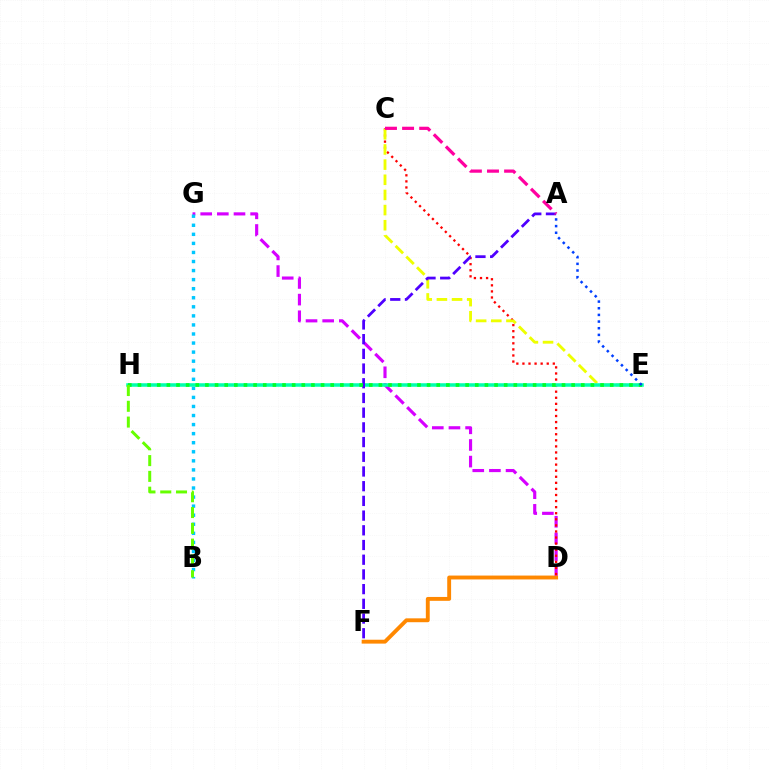{('D', 'G'): [{'color': '#d600ff', 'line_style': 'dashed', 'thickness': 2.26}], ('B', 'G'): [{'color': '#00c7ff', 'line_style': 'dotted', 'thickness': 2.46}], ('C', 'D'): [{'color': '#ff0000', 'line_style': 'dotted', 'thickness': 1.65}], ('C', 'E'): [{'color': '#eeff00', 'line_style': 'dashed', 'thickness': 2.06}], ('E', 'H'): [{'color': '#00ffaf', 'line_style': 'solid', 'thickness': 2.54}, {'color': '#00ff27', 'line_style': 'dotted', 'thickness': 2.62}], ('A', 'F'): [{'color': '#4f00ff', 'line_style': 'dashed', 'thickness': 2.0}], ('A', 'C'): [{'color': '#ff00a0', 'line_style': 'dashed', 'thickness': 2.32}], ('D', 'F'): [{'color': '#ff8800', 'line_style': 'solid', 'thickness': 2.79}], ('A', 'E'): [{'color': '#003fff', 'line_style': 'dotted', 'thickness': 1.81}], ('B', 'H'): [{'color': '#66ff00', 'line_style': 'dashed', 'thickness': 2.14}]}